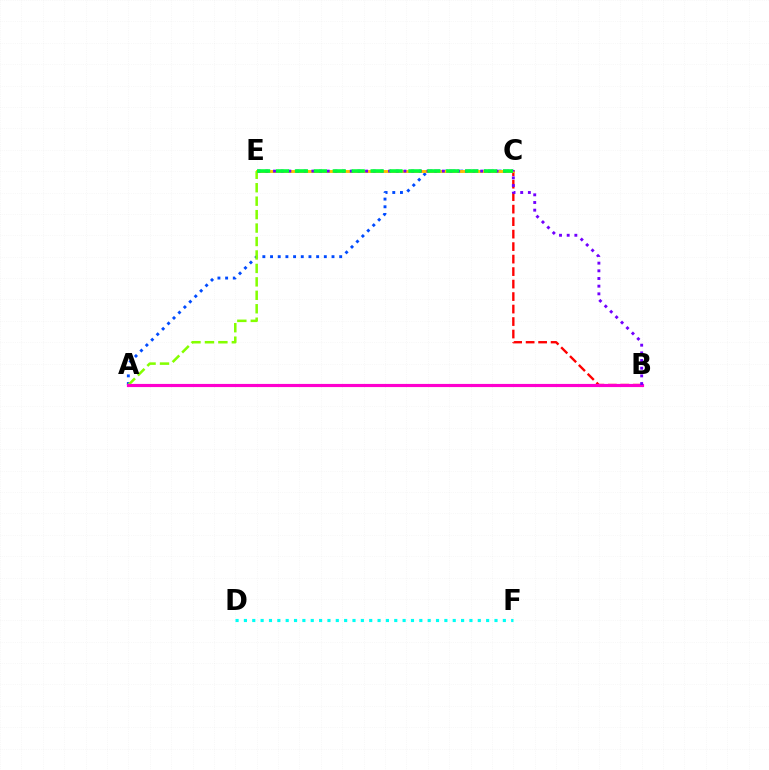{('A', 'C'): [{'color': '#004bff', 'line_style': 'dotted', 'thickness': 2.09}], ('D', 'F'): [{'color': '#00fff6', 'line_style': 'dotted', 'thickness': 2.27}], ('B', 'C'): [{'color': '#ff0000', 'line_style': 'dashed', 'thickness': 1.7}], ('C', 'E'): [{'color': '#ffbd00', 'line_style': 'solid', 'thickness': 2.09}, {'color': '#00ff39', 'line_style': 'dashed', 'thickness': 2.57}], ('A', 'E'): [{'color': '#84ff00', 'line_style': 'dashed', 'thickness': 1.83}], ('A', 'B'): [{'color': '#ff00cf', 'line_style': 'solid', 'thickness': 2.27}], ('B', 'E'): [{'color': '#7200ff', 'line_style': 'dotted', 'thickness': 2.08}]}